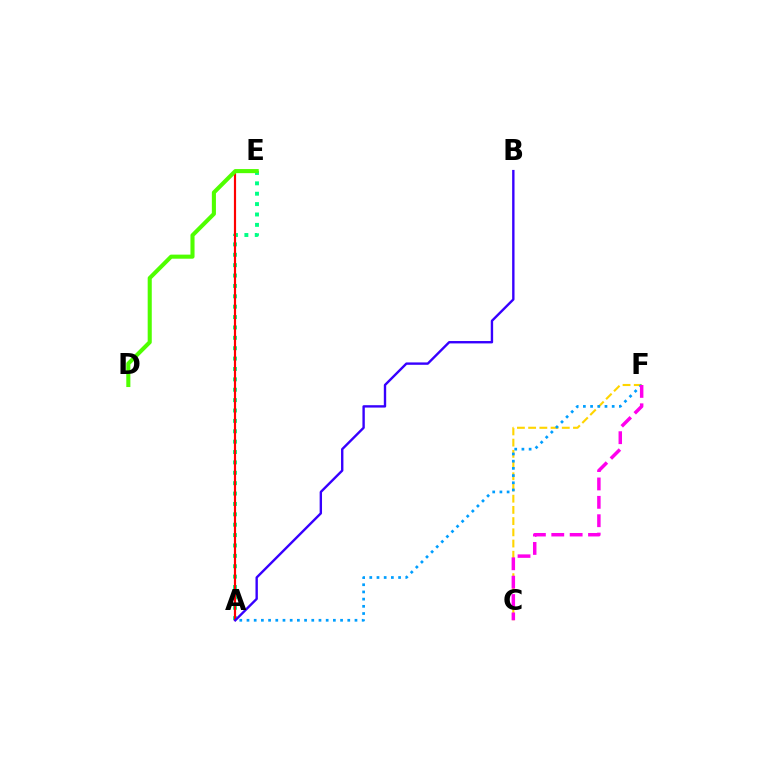{('A', 'E'): [{'color': '#00ff86', 'line_style': 'dotted', 'thickness': 2.82}, {'color': '#ff0000', 'line_style': 'solid', 'thickness': 1.57}], ('D', 'E'): [{'color': '#4fff00', 'line_style': 'solid', 'thickness': 2.94}], ('A', 'B'): [{'color': '#3700ff', 'line_style': 'solid', 'thickness': 1.71}], ('C', 'F'): [{'color': '#ffd500', 'line_style': 'dashed', 'thickness': 1.52}, {'color': '#ff00ed', 'line_style': 'dashed', 'thickness': 2.5}], ('A', 'F'): [{'color': '#009eff', 'line_style': 'dotted', 'thickness': 1.96}]}